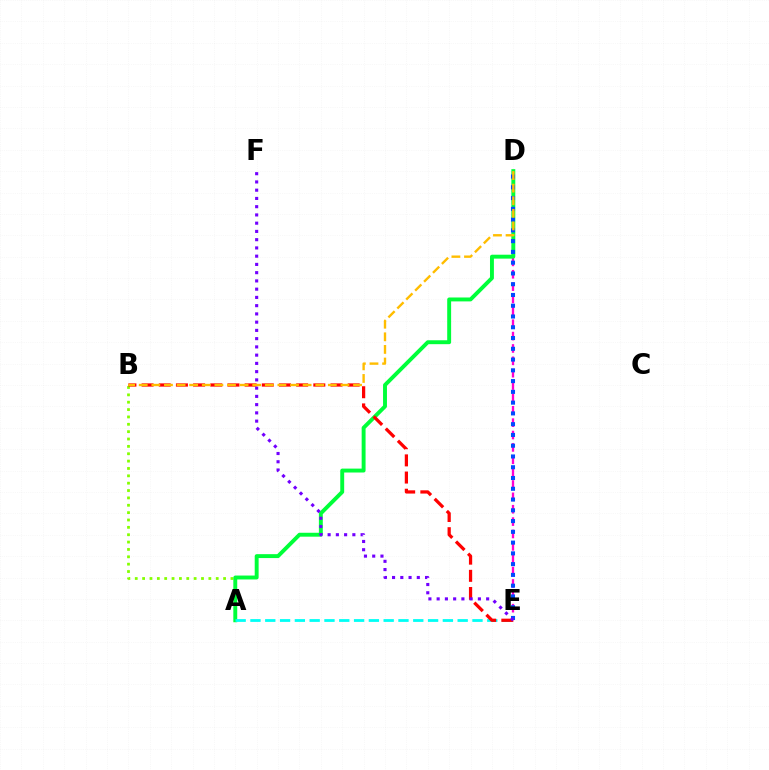{('A', 'B'): [{'color': '#84ff00', 'line_style': 'dotted', 'thickness': 2.0}], ('D', 'E'): [{'color': '#ff00cf', 'line_style': 'dashed', 'thickness': 1.68}, {'color': '#004bff', 'line_style': 'dotted', 'thickness': 2.93}], ('A', 'D'): [{'color': '#00ff39', 'line_style': 'solid', 'thickness': 2.82}], ('A', 'E'): [{'color': '#00fff6', 'line_style': 'dashed', 'thickness': 2.01}], ('B', 'E'): [{'color': '#ff0000', 'line_style': 'dashed', 'thickness': 2.33}], ('E', 'F'): [{'color': '#7200ff', 'line_style': 'dotted', 'thickness': 2.24}], ('B', 'D'): [{'color': '#ffbd00', 'line_style': 'dashed', 'thickness': 1.71}]}